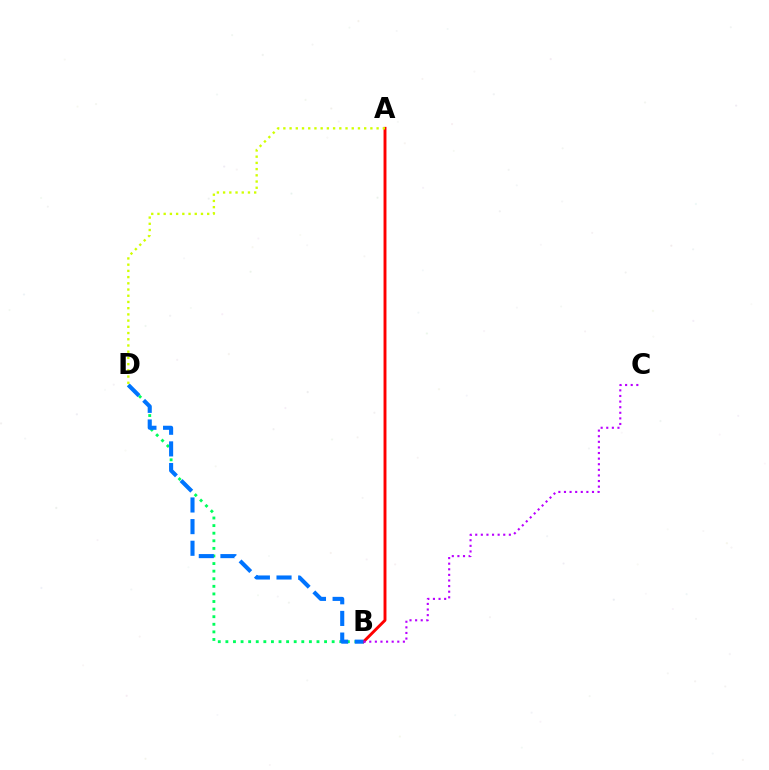{('B', 'D'): [{'color': '#00ff5c', 'line_style': 'dotted', 'thickness': 2.06}, {'color': '#0074ff', 'line_style': 'dashed', 'thickness': 2.94}], ('A', 'B'): [{'color': '#ff0000', 'line_style': 'solid', 'thickness': 2.1}], ('A', 'D'): [{'color': '#d1ff00', 'line_style': 'dotted', 'thickness': 1.69}], ('B', 'C'): [{'color': '#b900ff', 'line_style': 'dotted', 'thickness': 1.52}]}